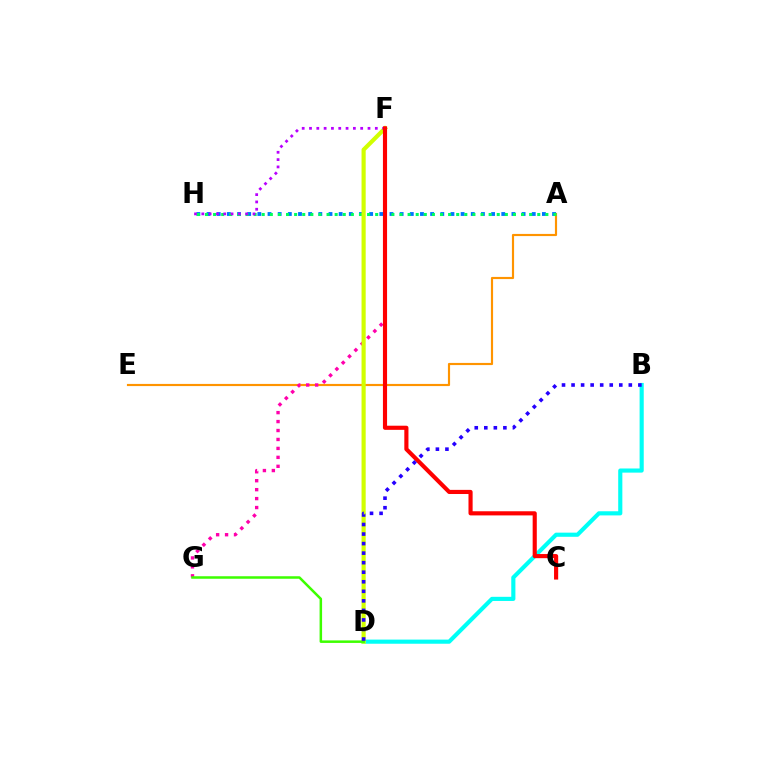{('A', 'H'): [{'color': '#0074ff', 'line_style': 'dotted', 'thickness': 2.76}, {'color': '#00ff5c', 'line_style': 'dotted', 'thickness': 2.2}], ('A', 'E'): [{'color': '#ff9400', 'line_style': 'solid', 'thickness': 1.56}], ('F', 'G'): [{'color': '#ff00ac', 'line_style': 'dotted', 'thickness': 2.43}], ('B', 'D'): [{'color': '#00fff6', 'line_style': 'solid', 'thickness': 2.98}, {'color': '#2500ff', 'line_style': 'dotted', 'thickness': 2.59}], ('D', 'F'): [{'color': '#d1ff00', 'line_style': 'solid', 'thickness': 2.99}], ('F', 'H'): [{'color': '#b900ff', 'line_style': 'dotted', 'thickness': 1.99}], ('C', 'F'): [{'color': '#ff0000', 'line_style': 'solid', 'thickness': 2.98}], ('D', 'G'): [{'color': '#3dff00', 'line_style': 'solid', 'thickness': 1.81}]}